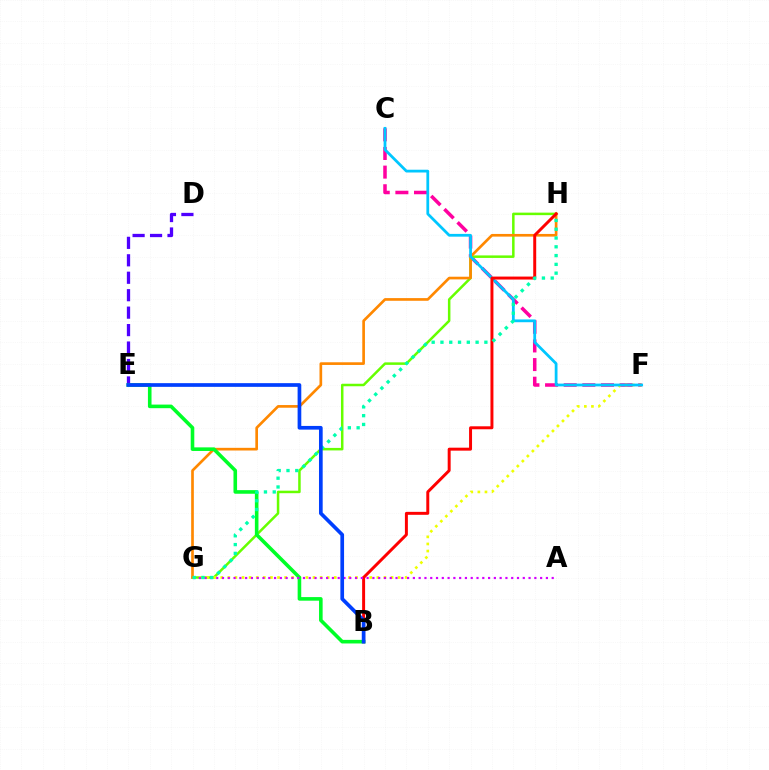{('C', 'F'): [{'color': '#ff00a0', 'line_style': 'dashed', 'thickness': 2.53}, {'color': '#00c7ff', 'line_style': 'solid', 'thickness': 1.99}], ('G', 'H'): [{'color': '#66ff00', 'line_style': 'solid', 'thickness': 1.81}, {'color': '#ff8800', 'line_style': 'solid', 'thickness': 1.92}, {'color': '#00ffaf', 'line_style': 'dotted', 'thickness': 2.39}], ('F', 'G'): [{'color': '#eeff00', 'line_style': 'dotted', 'thickness': 1.93}], ('D', 'E'): [{'color': '#4f00ff', 'line_style': 'dashed', 'thickness': 2.37}], ('B', 'E'): [{'color': '#00ff27', 'line_style': 'solid', 'thickness': 2.59}, {'color': '#003fff', 'line_style': 'solid', 'thickness': 2.65}], ('B', 'H'): [{'color': '#ff0000', 'line_style': 'solid', 'thickness': 2.14}], ('A', 'G'): [{'color': '#d600ff', 'line_style': 'dotted', 'thickness': 1.57}]}